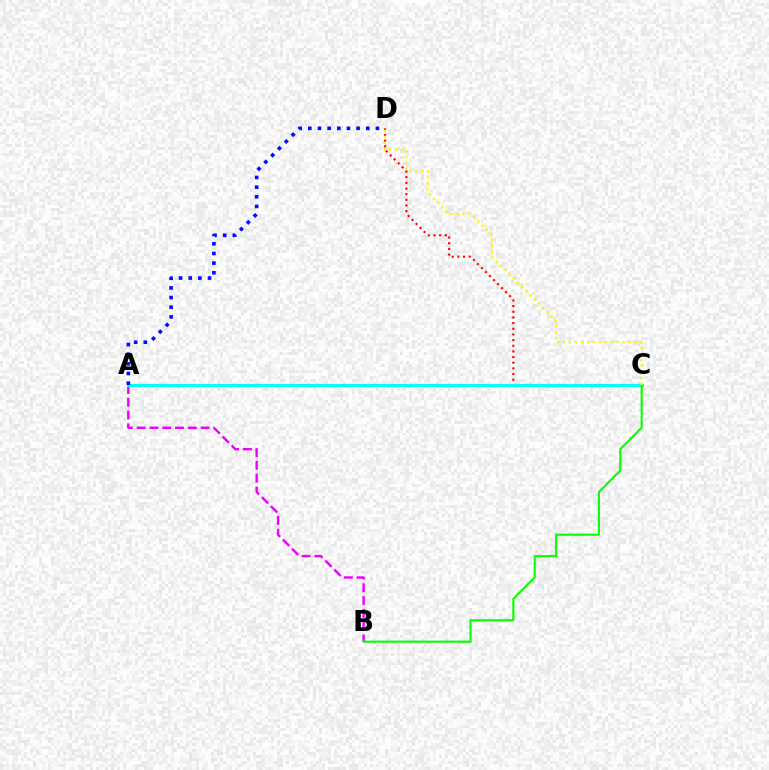{('C', 'D'): [{'color': '#ff0000', 'line_style': 'dotted', 'thickness': 1.54}, {'color': '#fcf500', 'line_style': 'dotted', 'thickness': 1.62}], ('A', 'B'): [{'color': '#ee00ff', 'line_style': 'dashed', 'thickness': 1.74}], ('A', 'C'): [{'color': '#00fff6', 'line_style': 'solid', 'thickness': 2.18}], ('A', 'D'): [{'color': '#0010ff', 'line_style': 'dotted', 'thickness': 2.62}], ('B', 'C'): [{'color': '#08ff00', 'line_style': 'solid', 'thickness': 1.52}]}